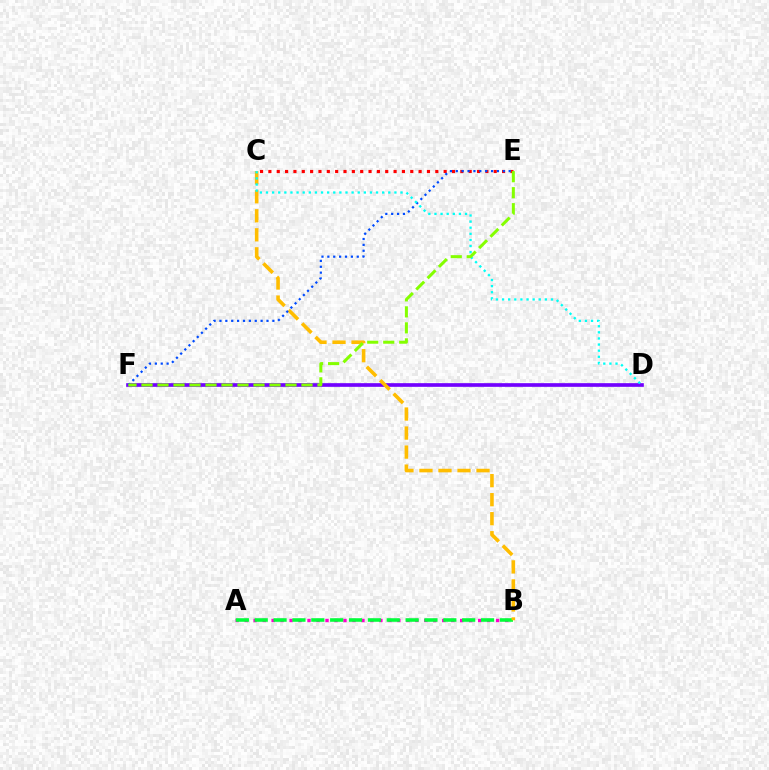{('C', 'E'): [{'color': '#ff0000', 'line_style': 'dotted', 'thickness': 2.27}], ('D', 'F'): [{'color': '#7200ff', 'line_style': 'solid', 'thickness': 2.64}], ('A', 'B'): [{'color': '#ff00cf', 'line_style': 'dotted', 'thickness': 2.44}, {'color': '#00ff39', 'line_style': 'dashed', 'thickness': 2.56}], ('B', 'C'): [{'color': '#ffbd00', 'line_style': 'dashed', 'thickness': 2.58}], ('E', 'F'): [{'color': '#004bff', 'line_style': 'dotted', 'thickness': 1.6}, {'color': '#84ff00', 'line_style': 'dashed', 'thickness': 2.17}], ('C', 'D'): [{'color': '#00fff6', 'line_style': 'dotted', 'thickness': 1.66}]}